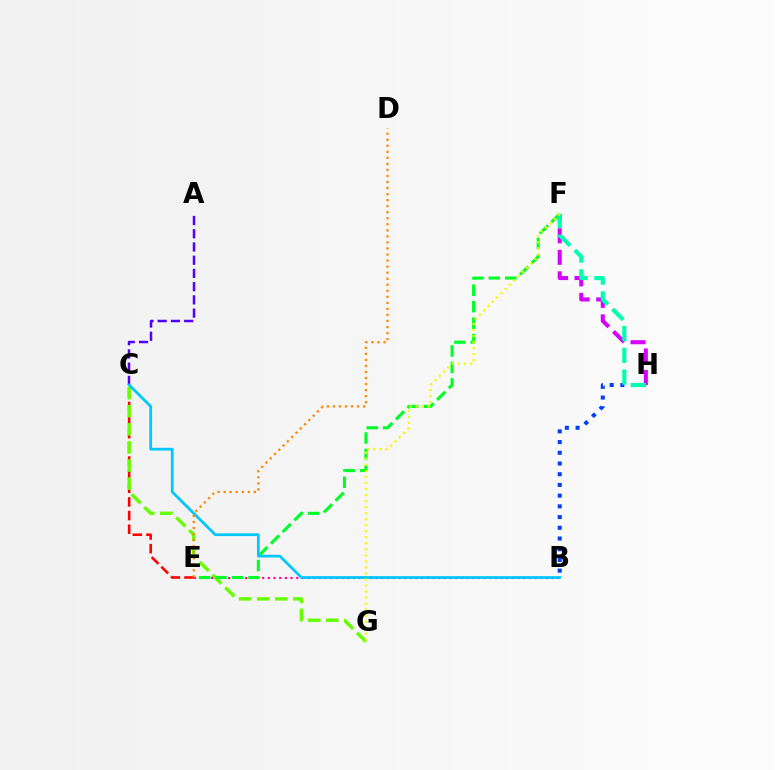{('C', 'E'): [{'color': '#ff0000', 'line_style': 'dashed', 'thickness': 1.85}], ('C', 'G'): [{'color': '#66ff00', 'line_style': 'dashed', 'thickness': 2.46}], ('F', 'H'): [{'color': '#d600ff', 'line_style': 'dashed', 'thickness': 2.92}, {'color': '#00ffaf', 'line_style': 'dashed', 'thickness': 2.96}], ('B', 'E'): [{'color': '#ff00a0', 'line_style': 'dotted', 'thickness': 1.54}], ('A', 'C'): [{'color': '#4f00ff', 'line_style': 'dashed', 'thickness': 1.8}], ('E', 'F'): [{'color': '#00ff27', 'line_style': 'dashed', 'thickness': 2.23}], ('B', 'H'): [{'color': '#003fff', 'line_style': 'dotted', 'thickness': 2.91}], ('B', 'C'): [{'color': '#00c7ff', 'line_style': 'solid', 'thickness': 1.97}], ('D', 'E'): [{'color': '#ff8800', 'line_style': 'dotted', 'thickness': 1.64}], ('F', 'G'): [{'color': '#eeff00', 'line_style': 'dotted', 'thickness': 1.64}]}